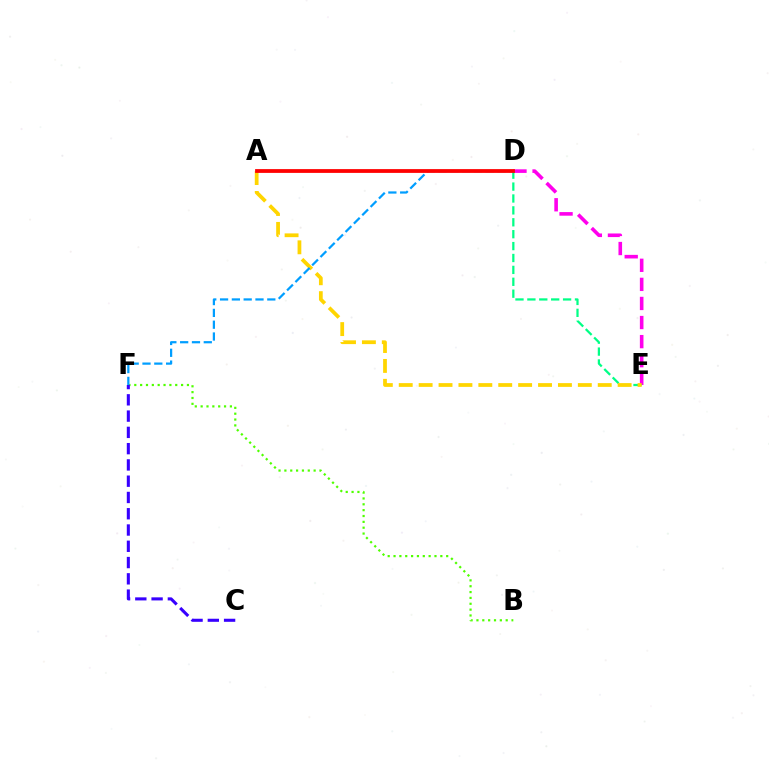{('D', 'E'): [{'color': '#ff00ed', 'line_style': 'dashed', 'thickness': 2.59}, {'color': '#00ff86', 'line_style': 'dashed', 'thickness': 1.62}], ('B', 'F'): [{'color': '#4fff00', 'line_style': 'dotted', 'thickness': 1.59}], ('C', 'F'): [{'color': '#3700ff', 'line_style': 'dashed', 'thickness': 2.21}], ('A', 'E'): [{'color': '#ffd500', 'line_style': 'dashed', 'thickness': 2.7}], ('D', 'F'): [{'color': '#009eff', 'line_style': 'dashed', 'thickness': 1.6}], ('A', 'D'): [{'color': '#ff0000', 'line_style': 'solid', 'thickness': 2.72}]}